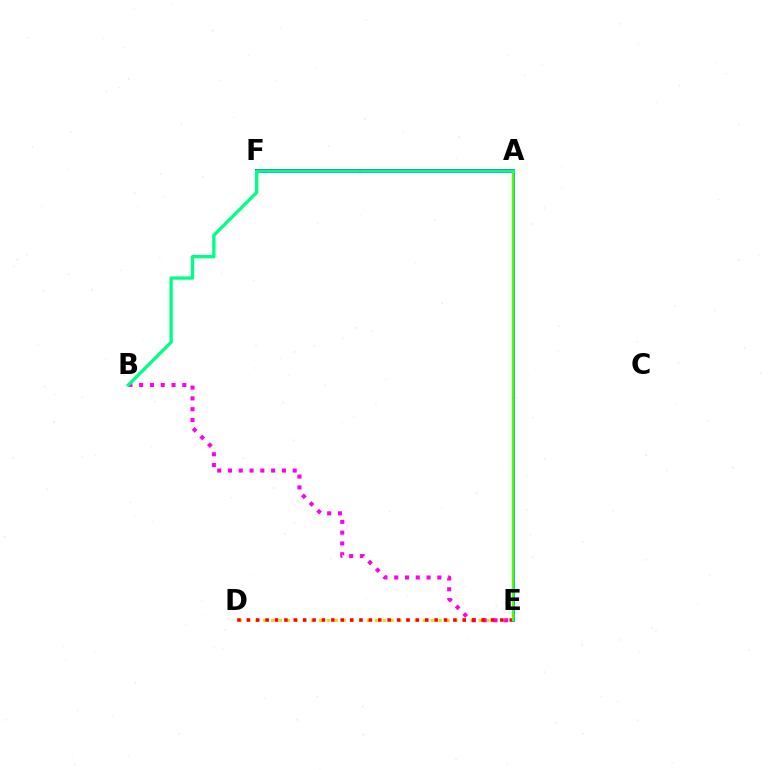{('D', 'E'): [{'color': '#ffd500', 'line_style': 'dotted', 'thickness': 2.17}, {'color': '#ff0000', 'line_style': 'dotted', 'thickness': 2.55}], ('A', 'F'): [{'color': '#3700ff', 'line_style': 'solid', 'thickness': 2.7}], ('B', 'E'): [{'color': '#ff00ed', 'line_style': 'dotted', 'thickness': 2.93}], ('A', 'E'): [{'color': '#009eff', 'line_style': 'solid', 'thickness': 2.04}, {'color': '#4fff00', 'line_style': 'solid', 'thickness': 1.7}], ('A', 'B'): [{'color': '#00ff86', 'line_style': 'solid', 'thickness': 2.39}]}